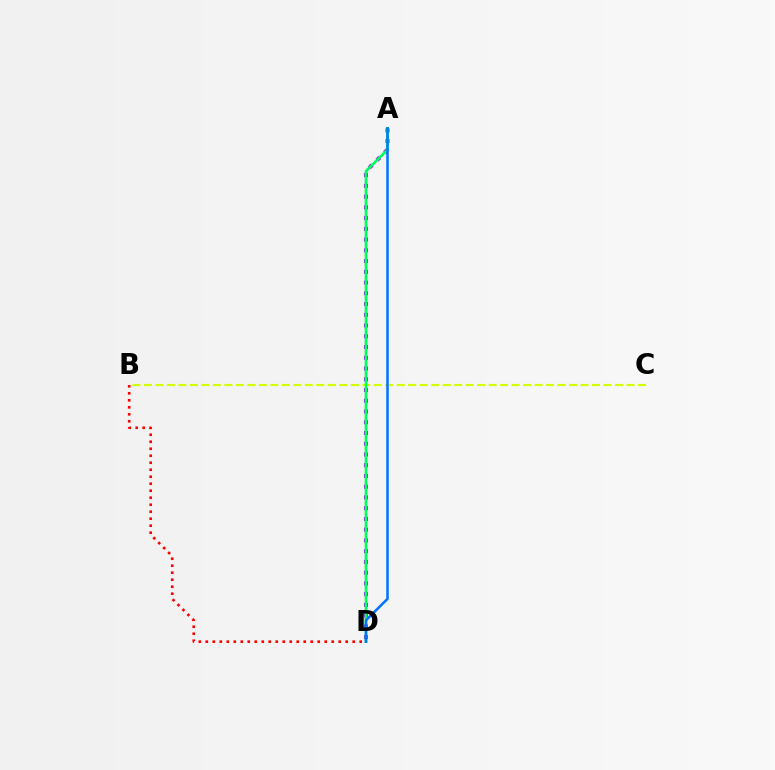{('B', 'C'): [{'color': '#d1ff00', 'line_style': 'dashed', 'thickness': 1.56}], ('A', 'D'): [{'color': '#b900ff', 'line_style': 'dotted', 'thickness': 2.92}, {'color': '#00ff5c', 'line_style': 'solid', 'thickness': 1.91}, {'color': '#0074ff', 'line_style': 'solid', 'thickness': 1.83}], ('B', 'D'): [{'color': '#ff0000', 'line_style': 'dotted', 'thickness': 1.9}]}